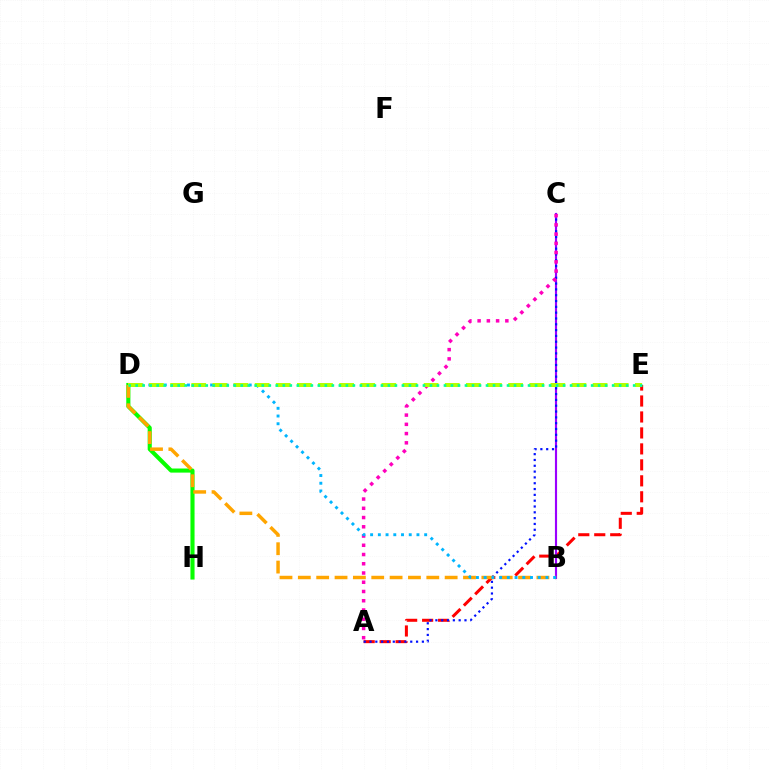{('A', 'E'): [{'color': '#ff0000', 'line_style': 'dashed', 'thickness': 2.17}], ('D', 'H'): [{'color': '#08ff00', 'line_style': 'solid', 'thickness': 2.95}], ('B', 'C'): [{'color': '#9b00ff', 'line_style': 'solid', 'thickness': 1.54}], ('A', 'C'): [{'color': '#0010ff', 'line_style': 'dotted', 'thickness': 1.58}, {'color': '#ff00bd', 'line_style': 'dotted', 'thickness': 2.51}], ('B', 'D'): [{'color': '#ffa500', 'line_style': 'dashed', 'thickness': 2.49}, {'color': '#00b5ff', 'line_style': 'dotted', 'thickness': 2.1}], ('D', 'E'): [{'color': '#b3ff00', 'line_style': 'dashed', 'thickness': 2.87}, {'color': '#00ff9d', 'line_style': 'dotted', 'thickness': 1.9}]}